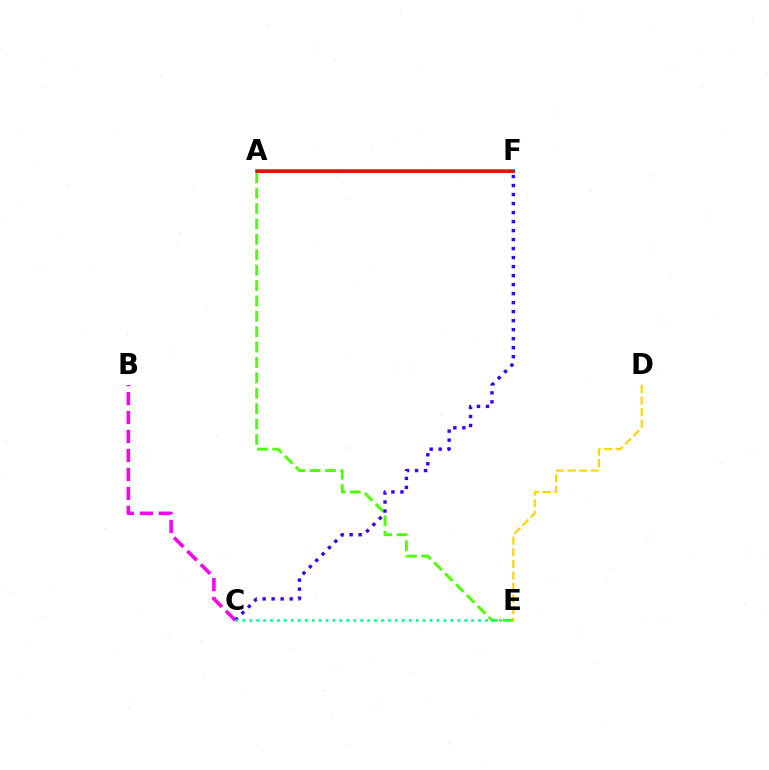{('A', 'E'): [{'color': '#4fff00', 'line_style': 'dashed', 'thickness': 2.09}], ('B', 'C'): [{'color': '#ff00ed', 'line_style': 'dashed', 'thickness': 2.58}], ('A', 'F'): [{'color': '#009eff', 'line_style': 'solid', 'thickness': 2.84}, {'color': '#ff0000', 'line_style': 'solid', 'thickness': 2.01}], ('C', 'F'): [{'color': '#3700ff', 'line_style': 'dotted', 'thickness': 2.45}], ('C', 'E'): [{'color': '#00ff86', 'line_style': 'dotted', 'thickness': 1.88}], ('D', 'E'): [{'color': '#ffd500', 'line_style': 'dashed', 'thickness': 1.57}]}